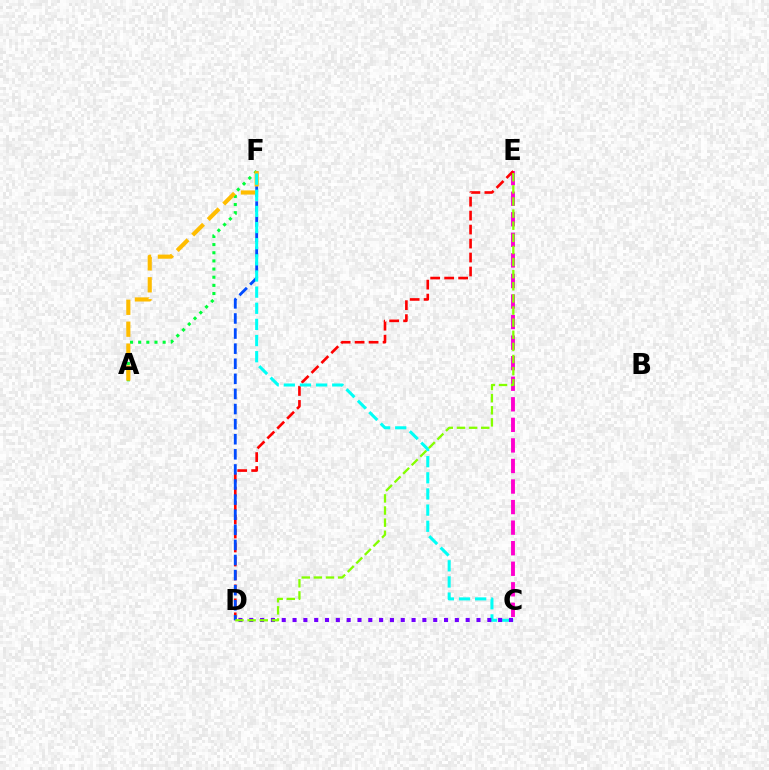{('C', 'E'): [{'color': '#ff00cf', 'line_style': 'dashed', 'thickness': 2.79}], ('D', 'E'): [{'color': '#ff0000', 'line_style': 'dashed', 'thickness': 1.9}, {'color': '#84ff00', 'line_style': 'dashed', 'thickness': 1.65}], ('D', 'F'): [{'color': '#004bff', 'line_style': 'dashed', 'thickness': 2.05}], ('A', 'F'): [{'color': '#00ff39', 'line_style': 'dotted', 'thickness': 2.22}, {'color': '#ffbd00', 'line_style': 'dashed', 'thickness': 2.98}], ('C', 'F'): [{'color': '#00fff6', 'line_style': 'dashed', 'thickness': 2.19}], ('C', 'D'): [{'color': '#7200ff', 'line_style': 'dotted', 'thickness': 2.94}]}